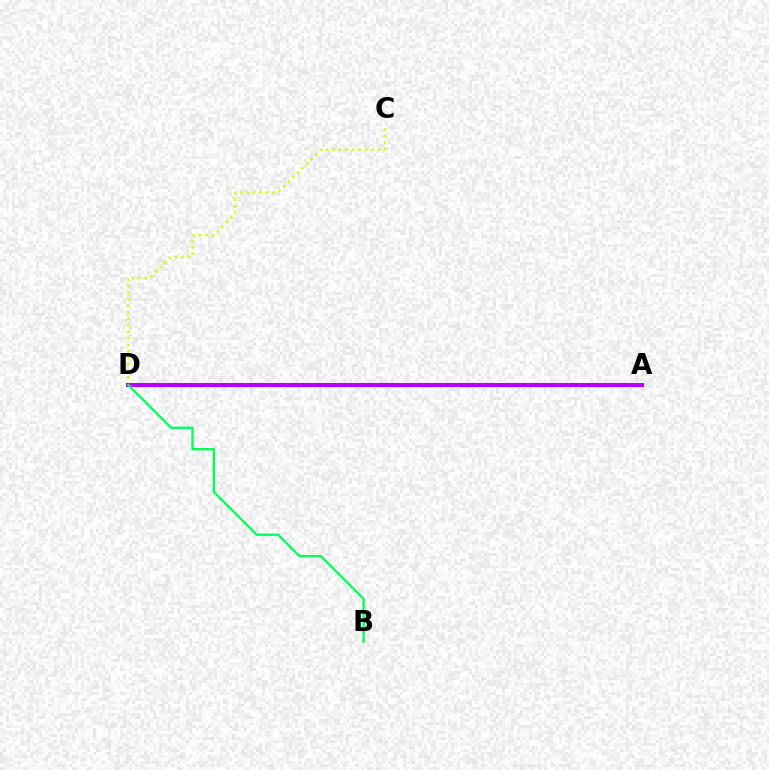{('A', 'D'): [{'color': '#ff0000', 'line_style': 'solid', 'thickness': 2.57}, {'color': '#0074ff', 'line_style': 'solid', 'thickness': 2.27}, {'color': '#b900ff', 'line_style': 'solid', 'thickness': 2.87}], ('C', 'D'): [{'color': '#d1ff00', 'line_style': 'dotted', 'thickness': 1.76}], ('B', 'D'): [{'color': '#00ff5c', 'line_style': 'solid', 'thickness': 1.68}]}